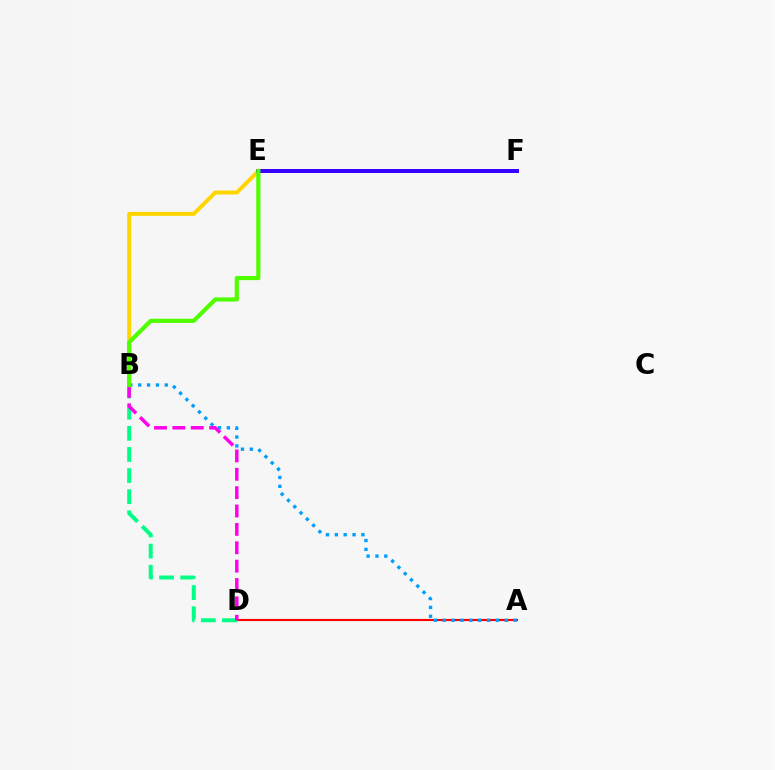{('A', 'D'): [{'color': '#ff0000', 'line_style': 'solid', 'thickness': 1.54}], ('B', 'E'): [{'color': '#ffd500', 'line_style': 'solid', 'thickness': 2.86}, {'color': '#4fff00', 'line_style': 'solid', 'thickness': 2.99}], ('A', 'B'): [{'color': '#009eff', 'line_style': 'dotted', 'thickness': 2.41}], ('E', 'F'): [{'color': '#3700ff', 'line_style': 'solid', 'thickness': 2.88}], ('B', 'D'): [{'color': '#00ff86', 'line_style': 'dashed', 'thickness': 2.87}, {'color': '#ff00ed', 'line_style': 'dashed', 'thickness': 2.5}]}